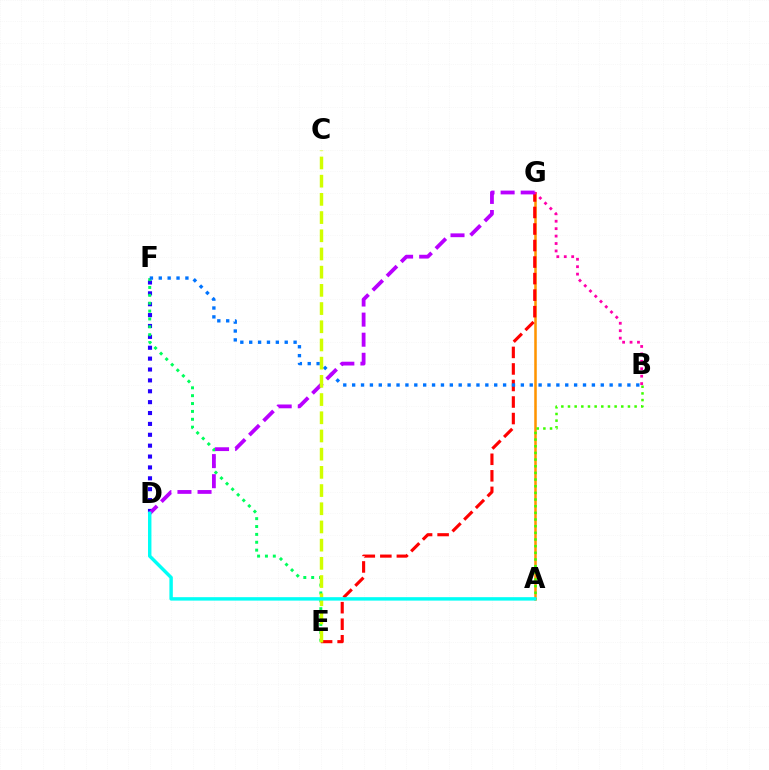{('A', 'G'): [{'color': '#ff9400', 'line_style': 'solid', 'thickness': 1.83}], ('E', 'G'): [{'color': '#ff0000', 'line_style': 'dashed', 'thickness': 2.25}], ('D', 'F'): [{'color': '#2500ff', 'line_style': 'dotted', 'thickness': 2.96}], ('E', 'F'): [{'color': '#00ff5c', 'line_style': 'dotted', 'thickness': 2.14}], ('B', 'G'): [{'color': '#ff00ac', 'line_style': 'dotted', 'thickness': 2.02}], ('A', 'B'): [{'color': '#3dff00', 'line_style': 'dotted', 'thickness': 1.81}], ('B', 'F'): [{'color': '#0074ff', 'line_style': 'dotted', 'thickness': 2.41}], ('D', 'G'): [{'color': '#b900ff', 'line_style': 'dashed', 'thickness': 2.73}], ('C', 'E'): [{'color': '#d1ff00', 'line_style': 'dashed', 'thickness': 2.47}], ('A', 'D'): [{'color': '#00fff6', 'line_style': 'solid', 'thickness': 2.47}]}